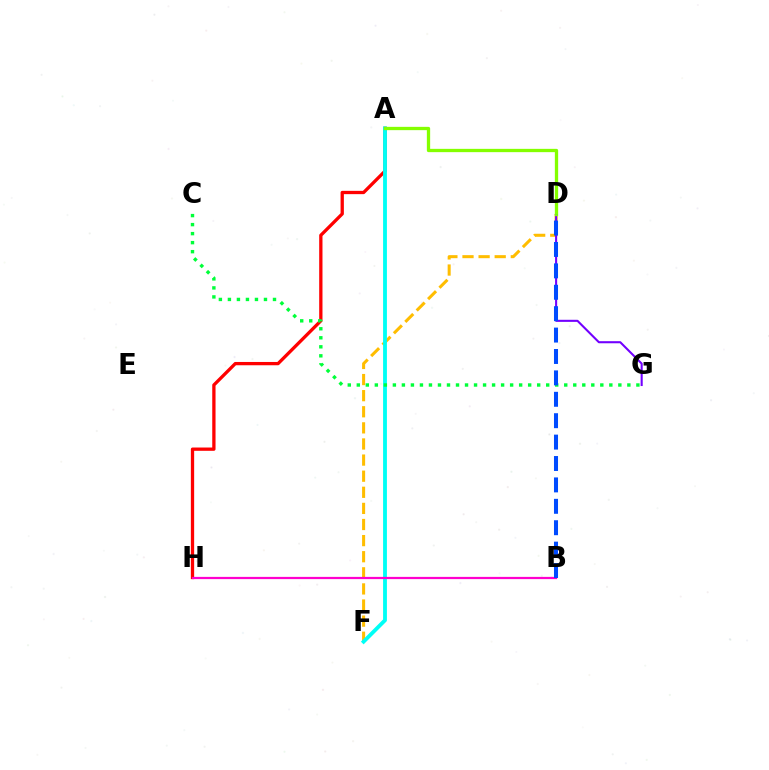{('D', 'F'): [{'color': '#ffbd00', 'line_style': 'dashed', 'thickness': 2.19}], ('A', 'H'): [{'color': '#ff0000', 'line_style': 'solid', 'thickness': 2.37}], ('D', 'G'): [{'color': '#7200ff', 'line_style': 'solid', 'thickness': 1.5}], ('A', 'F'): [{'color': '#00fff6', 'line_style': 'solid', 'thickness': 2.76}], ('A', 'D'): [{'color': '#84ff00', 'line_style': 'solid', 'thickness': 2.38}], ('C', 'G'): [{'color': '#00ff39', 'line_style': 'dotted', 'thickness': 2.45}], ('B', 'H'): [{'color': '#ff00cf', 'line_style': 'solid', 'thickness': 1.6}], ('B', 'D'): [{'color': '#004bff', 'line_style': 'dashed', 'thickness': 2.91}]}